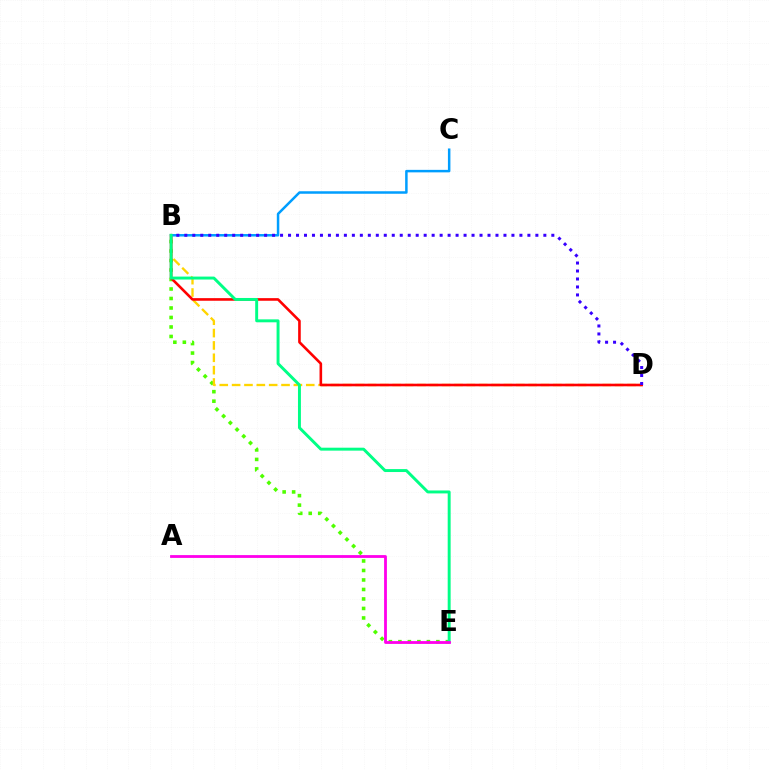{('B', 'E'): [{'color': '#4fff00', 'line_style': 'dotted', 'thickness': 2.58}, {'color': '#00ff86', 'line_style': 'solid', 'thickness': 2.12}], ('B', 'D'): [{'color': '#ffd500', 'line_style': 'dashed', 'thickness': 1.68}, {'color': '#ff0000', 'line_style': 'solid', 'thickness': 1.88}, {'color': '#3700ff', 'line_style': 'dotted', 'thickness': 2.17}], ('B', 'C'): [{'color': '#009eff', 'line_style': 'solid', 'thickness': 1.8}], ('A', 'E'): [{'color': '#ff00ed', 'line_style': 'solid', 'thickness': 2.02}]}